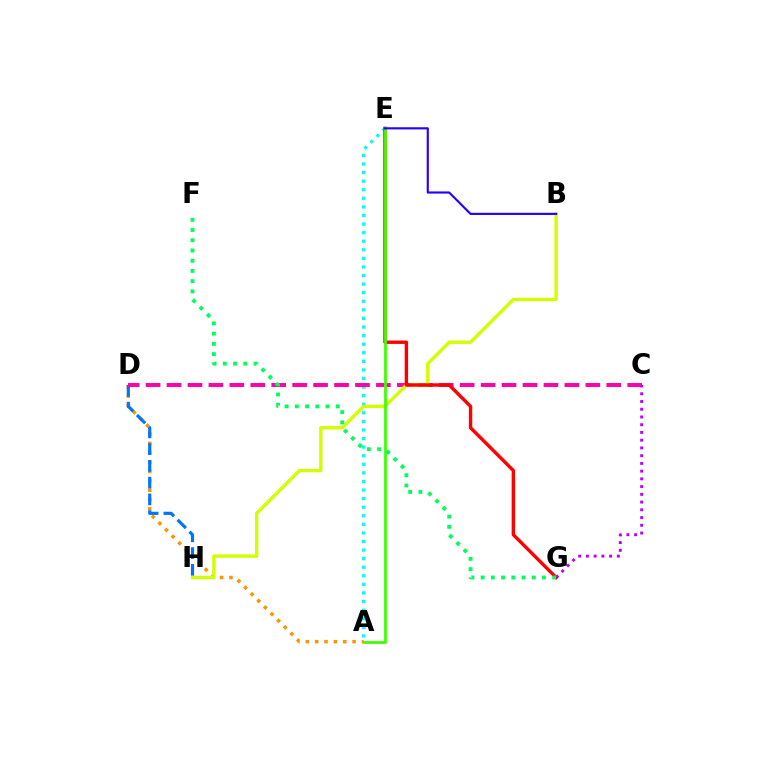{('A', 'E'): [{'color': '#00fff6', 'line_style': 'dotted', 'thickness': 2.33}, {'color': '#3dff00', 'line_style': 'solid', 'thickness': 1.99}], ('A', 'D'): [{'color': '#ff9400', 'line_style': 'dotted', 'thickness': 2.54}], ('D', 'H'): [{'color': '#0074ff', 'line_style': 'dashed', 'thickness': 2.28}], ('C', 'D'): [{'color': '#ff00ac', 'line_style': 'dashed', 'thickness': 2.84}], ('B', 'H'): [{'color': '#d1ff00', 'line_style': 'solid', 'thickness': 2.42}], ('E', 'G'): [{'color': '#ff0000', 'line_style': 'solid', 'thickness': 2.44}], ('C', 'G'): [{'color': '#b900ff', 'line_style': 'dotted', 'thickness': 2.1}], ('F', 'G'): [{'color': '#00ff5c', 'line_style': 'dotted', 'thickness': 2.78}], ('B', 'E'): [{'color': '#2500ff', 'line_style': 'solid', 'thickness': 1.54}]}